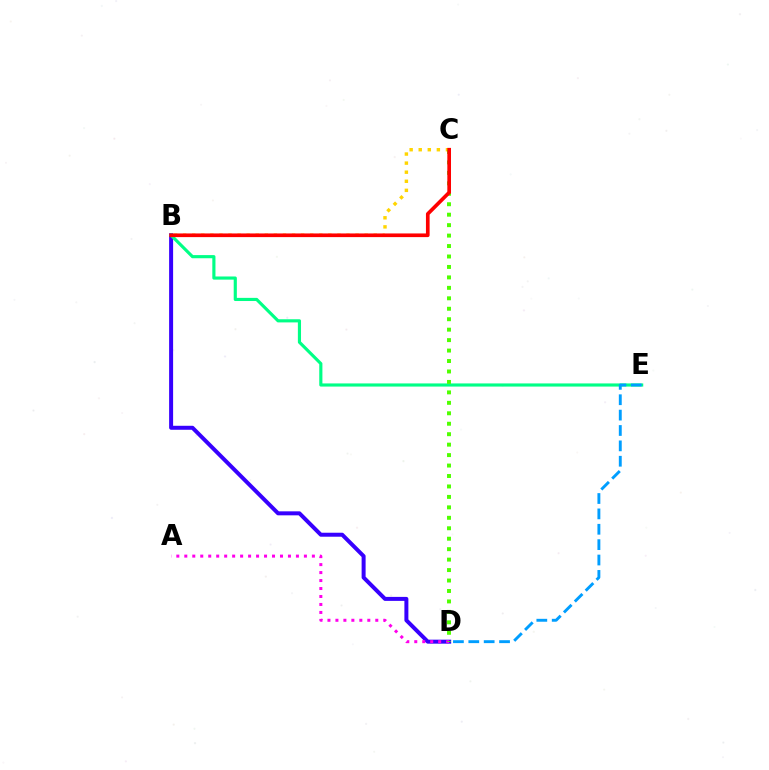{('B', 'D'): [{'color': '#3700ff', 'line_style': 'solid', 'thickness': 2.87}], ('A', 'D'): [{'color': '#ff00ed', 'line_style': 'dotted', 'thickness': 2.17}], ('B', 'E'): [{'color': '#00ff86', 'line_style': 'solid', 'thickness': 2.27}], ('B', 'C'): [{'color': '#ffd500', 'line_style': 'dotted', 'thickness': 2.47}, {'color': '#ff0000', 'line_style': 'solid', 'thickness': 2.65}], ('C', 'D'): [{'color': '#4fff00', 'line_style': 'dotted', 'thickness': 2.84}], ('D', 'E'): [{'color': '#009eff', 'line_style': 'dashed', 'thickness': 2.09}]}